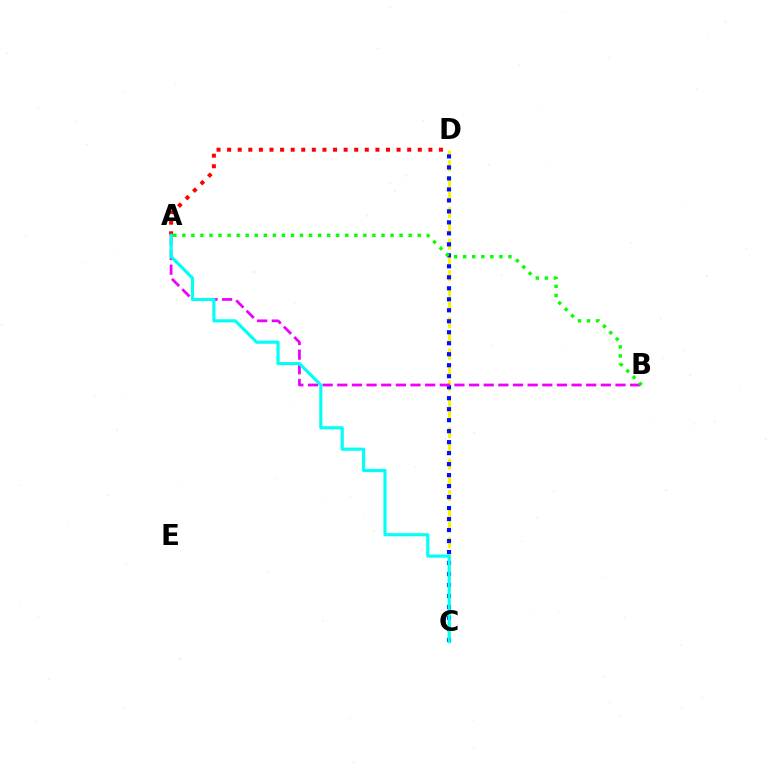{('C', 'D'): [{'color': '#fcf500', 'line_style': 'dashed', 'thickness': 2.13}, {'color': '#0010ff', 'line_style': 'dotted', 'thickness': 2.99}], ('A', 'D'): [{'color': '#ff0000', 'line_style': 'dotted', 'thickness': 2.88}], ('A', 'B'): [{'color': '#ee00ff', 'line_style': 'dashed', 'thickness': 1.99}, {'color': '#08ff00', 'line_style': 'dotted', 'thickness': 2.46}], ('A', 'C'): [{'color': '#00fff6', 'line_style': 'solid', 'thickness': 2.25}]}